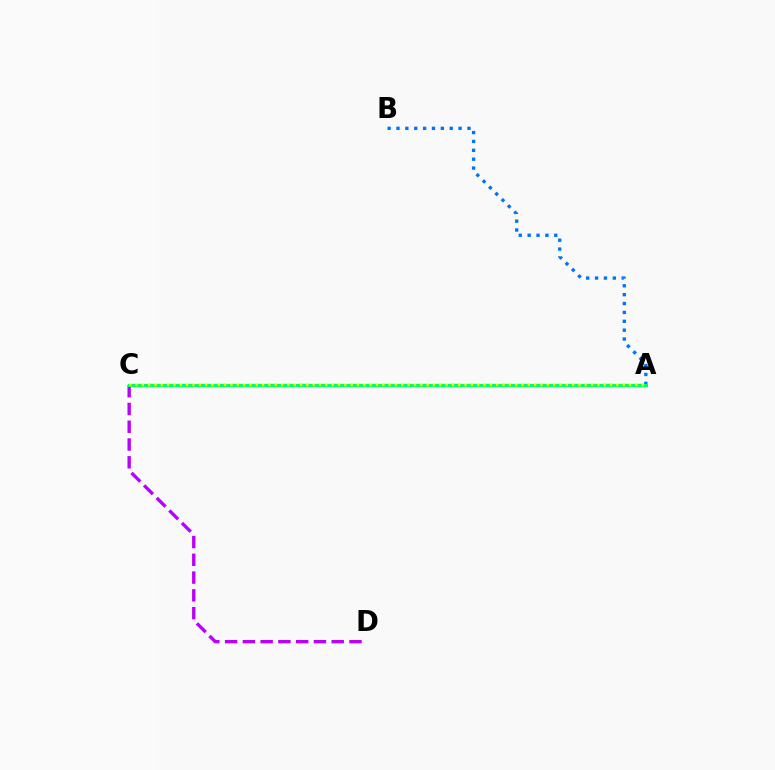{('A', 'B'): [{'color': '#0074ff', 'line_style': 'dotted', 'thickness': 2.41}], ('A', 'C'): [{'color': '#ff0000', 'line_style': 'dashed', 'thickness': 2.28}, {'color': '#00ff5c', 'line_style': 'solid', 'thickness': 2.21}, {'color': '#d1ff00', 'line_style': 'dotted', 'thickness': 1.72}], ('C', 'D'): [{'color': '#b900ff', 'line_style': 'dashed', 'thickness': 2.41}]}